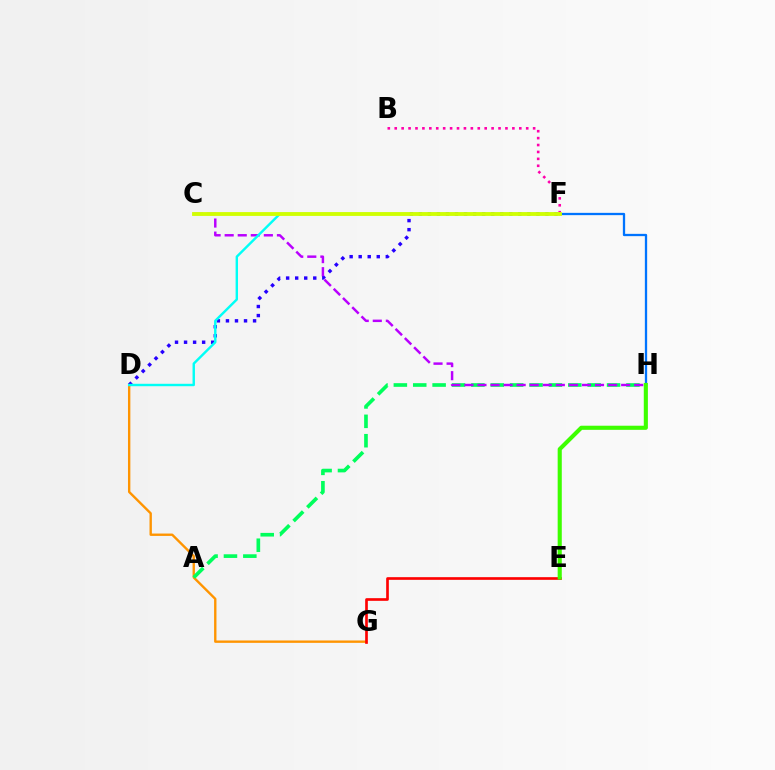{('F', 'H'): [{'color': '#0074ff', 'line_style': 'solid', 'thickness': 1.65}], ('B', 'F'): [{'color': '#ff00ac', 'line_style': 'dotted', 'thickness': 1.88}], ('D', 'G'): [{'color': '#ff9400', 'line_style': 'solid', 'thickness': 1.71}], ('E', 'G'): [{'color': '#ff0000', 'line_style': 'solid', 'thickness': 1.92}], ('D', 'F'): [{'color': '#2500ff', 'line_style': 'dotted', 'thickness': 2.46}, {'color': '#00fff6', 'line_style': 'solid', 'thickness': 1.74}], ('A', 'H'): [{'color': '#00ff5c', 'line_style': 'dashed', 'thickness': 2.63}], ('C', 'H'): [{'color': '#b900ff', 'line_style': 'dashed', 'thickness': 1.77}], ('E', 'H'): [{'color': '#3dff00', 'line_style': 'solid', 'thickness': 2.96}], ('C', 'F'): [{'color': '#d1ff00', 'line_style': 'solid', 'thickness': 2.75}]}